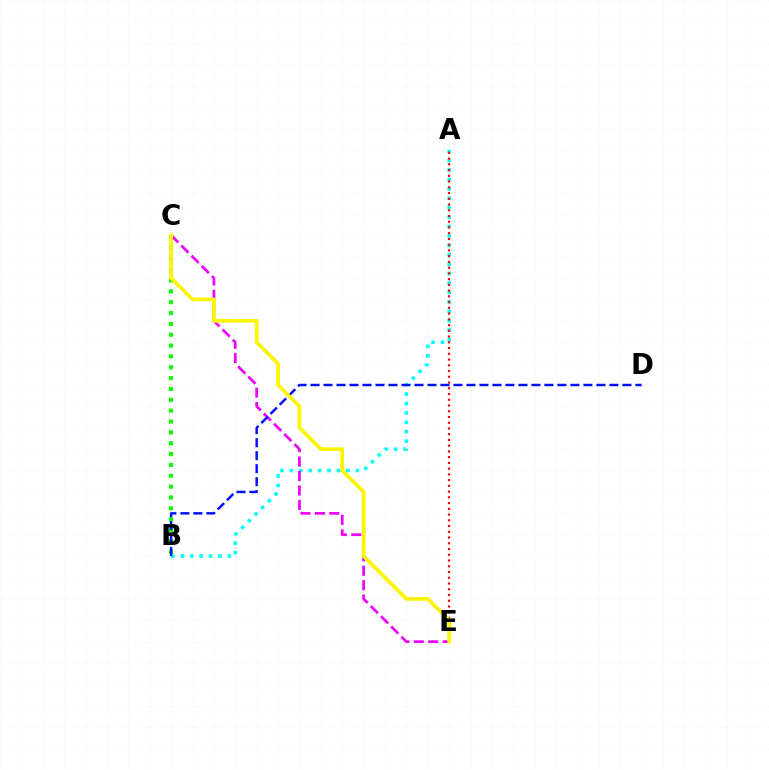{('A', 'B'): [{'color': '#00fff6', 'line_style': 'dotted', 'thickness': 2.56}], ('C', 'E'): [{'color': '#ee00ff', 'line_style': 'dashed', 'thickness': 1.96}, {'color': '#fcf500', 'line_style': 'solid', 'thickness': 2.67}], ('A', 'E'): [{'color': '#ff0000', 'line_style': 'dotted', 'thickness': 1.56}], ('B', 'C'): [{'color': '#08ff00', 'line_style': 'dotted', 'thickness': 2.95}], ('B', 'D'): [{'color': '#0010ff', 'line_style': 'dashed', 'thickness': 1.77}]}